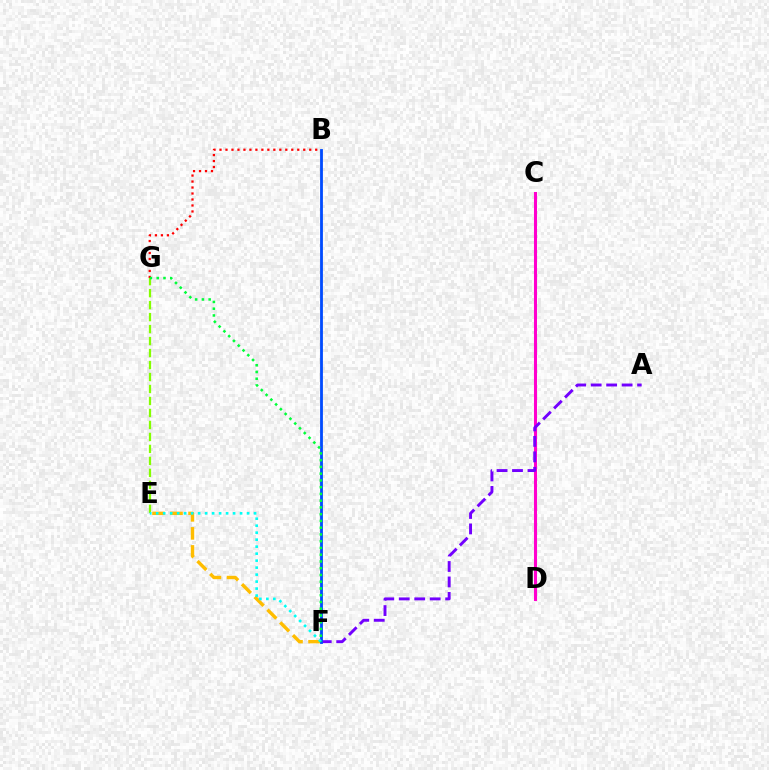{('B', 'G'): [{'color': '#ff0000', 'line_style': 'dotted', 'thickness': 1.63}], ('C', 'D'): [{'color': '#ff00cf', 'line_style': 'solid', 'thickness': 2.2}], ('A', 'F'): [{'color': '#7200ff', 'line_style': 'dashed', 'thickness': 2.1}], ('E', 'F'): [{'color': '#ffbd00', 'line_style': 'dashed', 'thickness': 2.45}, {'color': '#00fff6', 'line_style': 'dotted', 'thickness': 1.9}], ('B', 'F'): [{'color': '#004bff', 'line_style': 'solid', 'thickness': 2.03}], ('E', 'G'): [{'color': '#84ff00', 'line_style': 'dashed', 'thickness': 1.63}], ('F', 'G'): [{'color': '#00ff39', 'line_style': 'dotted', 'thickness': 1.83}]}